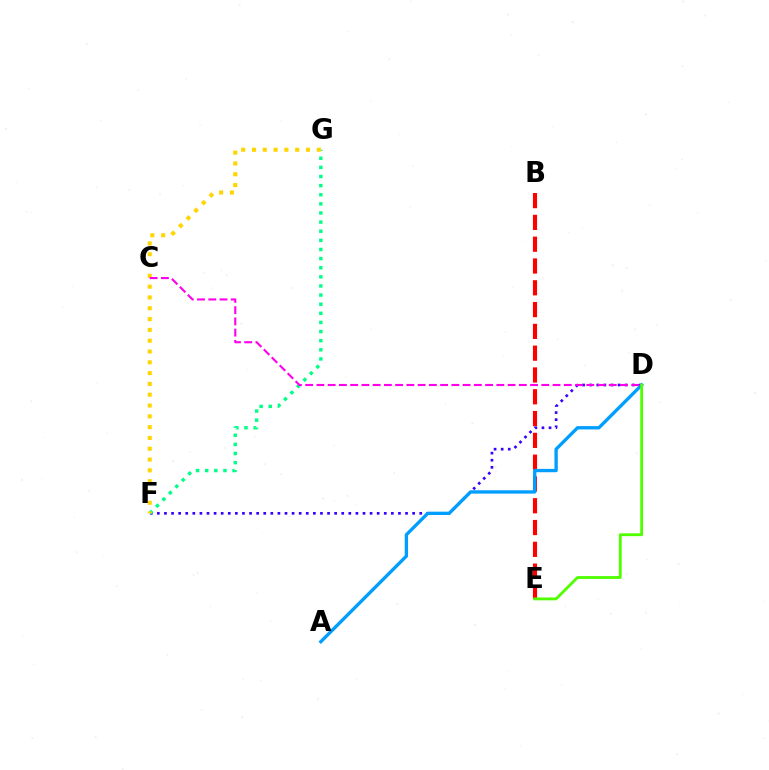{('B', 'E'): [{'color': '#ff0000', 'line_style': 'dashed', 'thickness': 2.96}], ('D', 'F'): [{'color': '#3700ff', 'line_style': 'dotted', 'thickness': 1.93}], ('A', 'D'): [{'color': '#009eff', 'line_style': 'solid', 'thickness': 2.39}], ('D', 'E'): [{'color': '#4fff00', 'line_style': 'solid', 'thickness': 2.04}], ('F', 'G'): [{'color': '#00ff86', 'line_style': 'dotted', 'thickness': 2.48}, {'color': '#ffd500', 'line_style': 'dotted', 'thickness': 2.94}], ('C', 'D'): [{'color': '#ff00ed', 'line_style': 'dashed', 'thickness': 1.53}]}